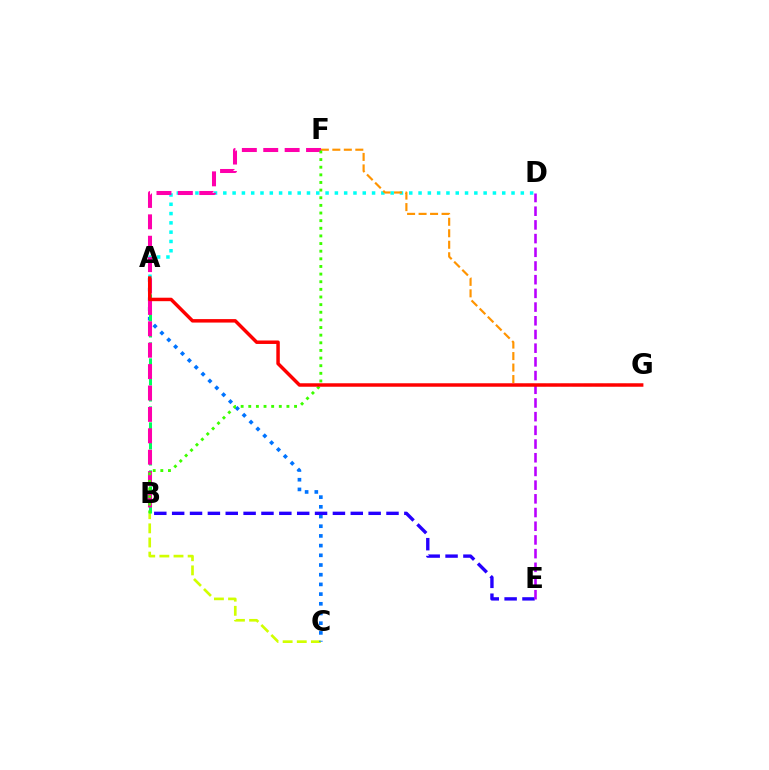{('B', 'C'): [{'color': '#d1ff00', 'line_style': 'dashed', 'thickness': 1.92}], ('A', 'C'): [{'color': '#0074ff', 'line_style': 'dotted', 'thickness': 2.63}], ('A', 'B'): [{'color': '#00ff5c', 'line_style': 'dashed', 'thickness': 2.17}], ('A', 'D'): [{'color': '#00fff6', 'line_style': 'dotted', 'thickness': 2.53}], ('F', 'G'): [{'color': '#ff9400', 'line_style': 'dashed', 'thickness': 1.56}], ('B', 'F'): [{'color': '#ff00ac', 'line_style': 'dashed', 'thickness': 2.91}, {'color': '#3dff00', 'line_style': 'dotted', 'thickness': 2.07}], ('B', 'E'): [{'color': '#2500ff', 'line_style': 'dashed', 'thickness': 2.43}], ('D', 'E'): [{'color': '#b900ff', 'line_style': 'dashed', 'thickness': 1.86}], ('A', 'G'): [{'color': '#ff0000', 'line_style': 'solid', 'thickness': 2.5}]}